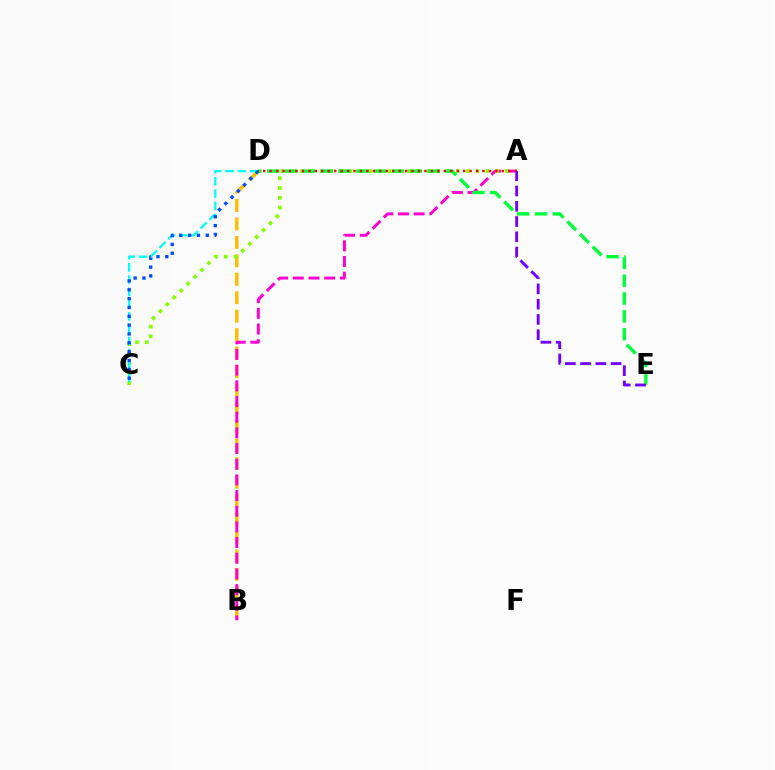{('B', 'D'): [{'color': '#ffbd00', 'line_style': 'dashed', 'thickness': 2.51}], ('A', 'B'): [{'color': '#ff00cf', 'line_style': 'dashed', 'thickness': 2.13}], ('A', 'C'): [{'color': '#84ff00', 'line_style': 'dotted', 'thickness': 2.65}], ('C', 'D'): [{'color': '#00fff6', 'line_style': 'dashed', 'thickness': 1.66}, {'color': '#004bff', 'line_style': 'dotted', 'thickness': 2.4}], ('D', 'E'): [{'color': '#00ff39', 'line_style': 'dashed', 'thickness': 2.42}], ('A', 'D'): [{'color': '#ff0000', 'line_style': 'dotted', 'thickness': 1.75}], ('A', 'E'): [{'color': '#7200ff', 'line_style': 'dashed', 'thickness': 2.07}]}